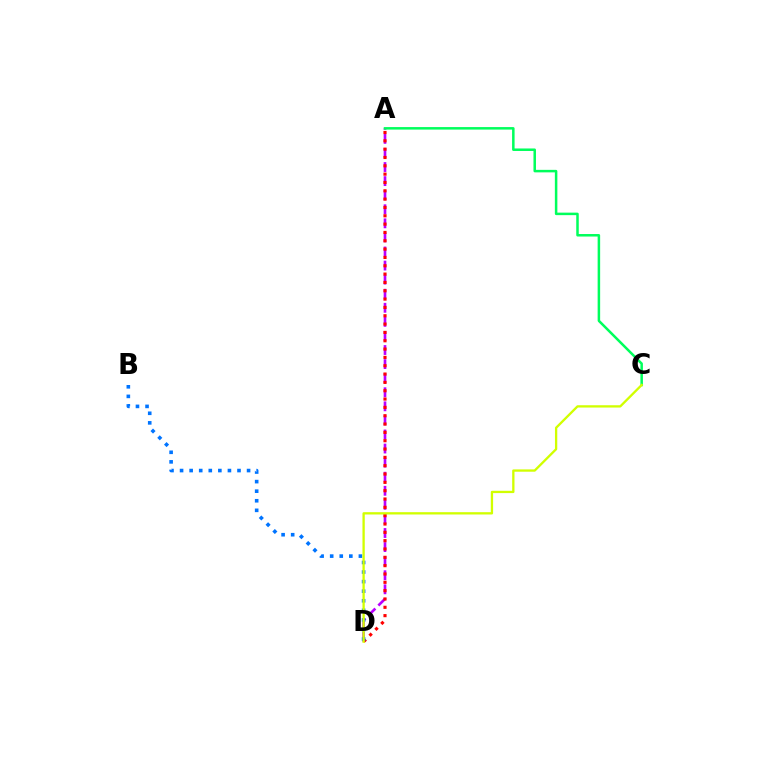{('A', 'D'): [{'color': '#b900ff', 'line_style': 'dashed', 'thickness': 1.91}, {'color': '#ff0000', 'line_style': 'dotted', 'thickness': 2.26}], ('B', 'D'): [{'color': '#0074ff', 'line_style': 'dotted', 'thickness': 2.6}], ('A', 'C'): [{'color': '#00ff5c', 'line_style': 'solid', 'thickness': 1.81}], ('C', 'D'): [{'color': '#d1ff00', 'line_style': 'solid', 'thickness': 1.66}]}